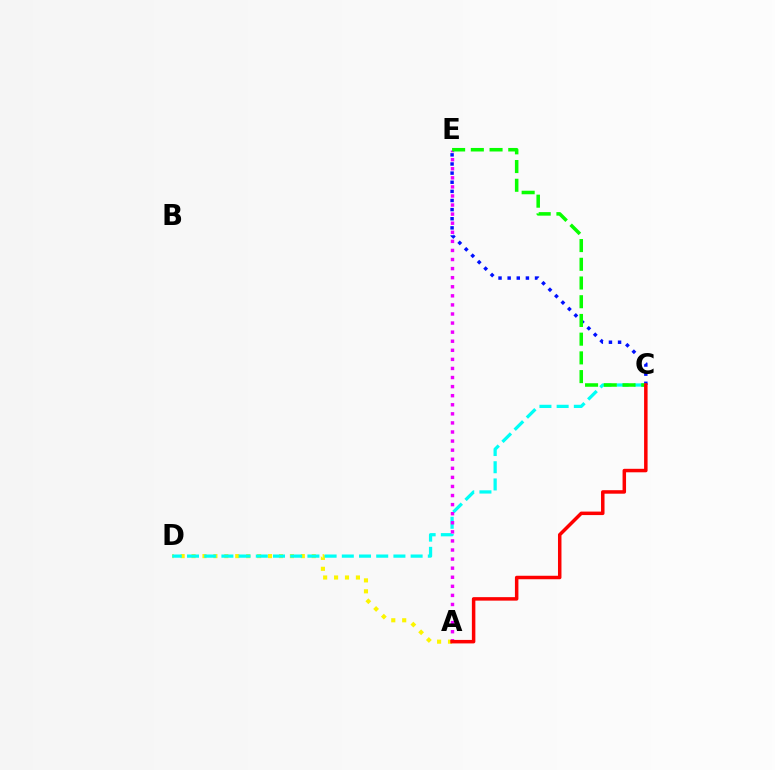{('C', 'E'): [{'color': '#0010ff', 'line_style': 'dotted', 'thickness': 2.48}, {'color': '#08ff00', 'line_style': 'dashed', 'thickness': 2.54}], ('A', 'D'): [{'color': '#fcf500', 'line_style': 'dotted', 'thickness': 2.97}], ('C', 'D'): [{'color': '#00fff6', 'line_style': 'dashed', 'thickness': 2.34}], ('A', 'E'): [{'color': '#ee00ff', 'line_style': 'dotted', 'thickness': 2.47}], ('A', 'C'): [{'color': '#ff0000', 'line_style': 'solid', 'thickness': 2.51}]}